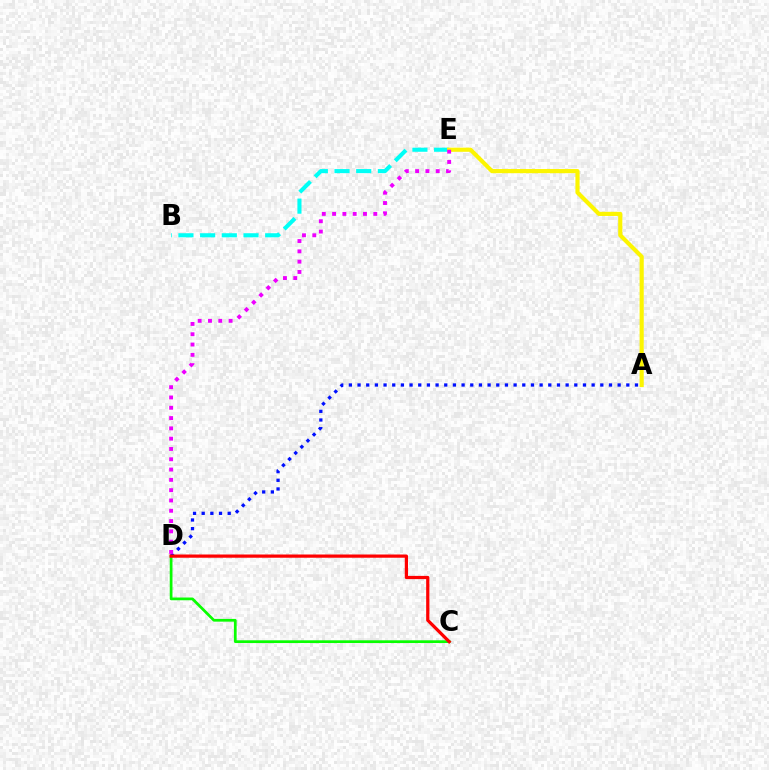{('B', 'E'): [{'color': '#00fff6', 'line_style': 'dashed', 'thickness': 2.95}], ('A', 'E'): [{'color': '#fcf500', 'line_style': 'solid', 'thickness': 2.99}], ('C', 'D'): [{'color': '#08ff00', 'line_style': 'solid', 'thickness': 1.97}, {'color': '#ff0000', 'line_style': 'solid', 'thickness': 2.32}], ('A', 'D'): [{'color': '#0010ff', 'line_style': 'dotted', 'thickness': 2.36}], ('D', 'E'): [{'color': '#ee00ff', 'line_style': 'dotted', 'thickness': 2.8}]}